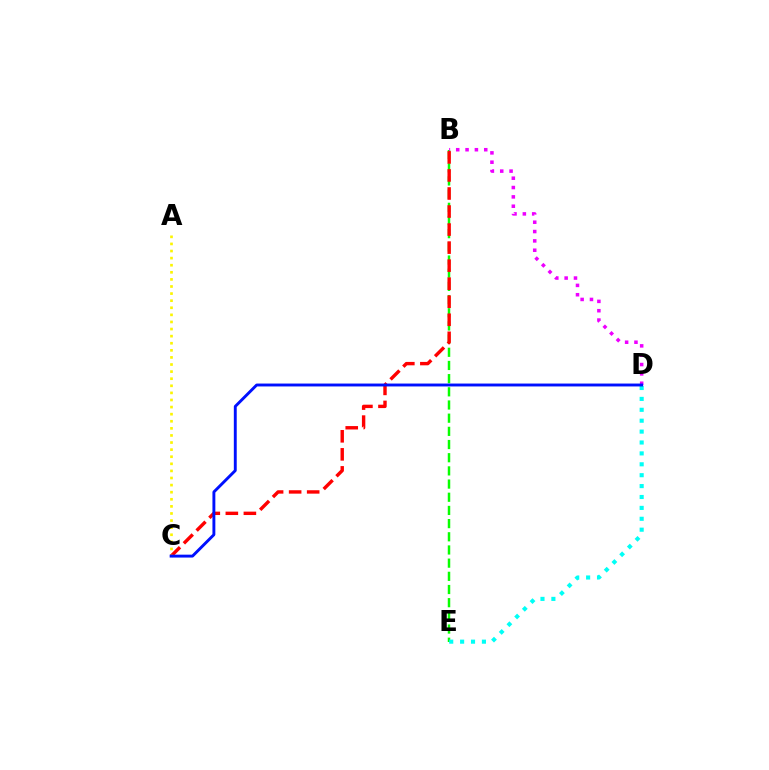{('B', 'E'): [{'color': '#08ff00', 'line_style': 'dashed', 'thickness': 1.79}], ('B', 'D'): [{'color': '#ee00ff', 'line_style': 'dotted', 'thickness': 2.54}], ('B', 'C'): [{'color': '#ff0000', 'line_style': 'dashed', 'thickness': 2.45}], ('D', 'E'): [{'color': '#00fff6', 'line_style': 'dotted', 'thickness': 2.96}], ('A', 'C'): [{'color': '#fcf500', 'line_style': 'dotted', 'thickness': 1.93}], ('C', 'D'): [{'color': '#0010ff', 'line_style': 'solid', 'thickness': 2.09}]}